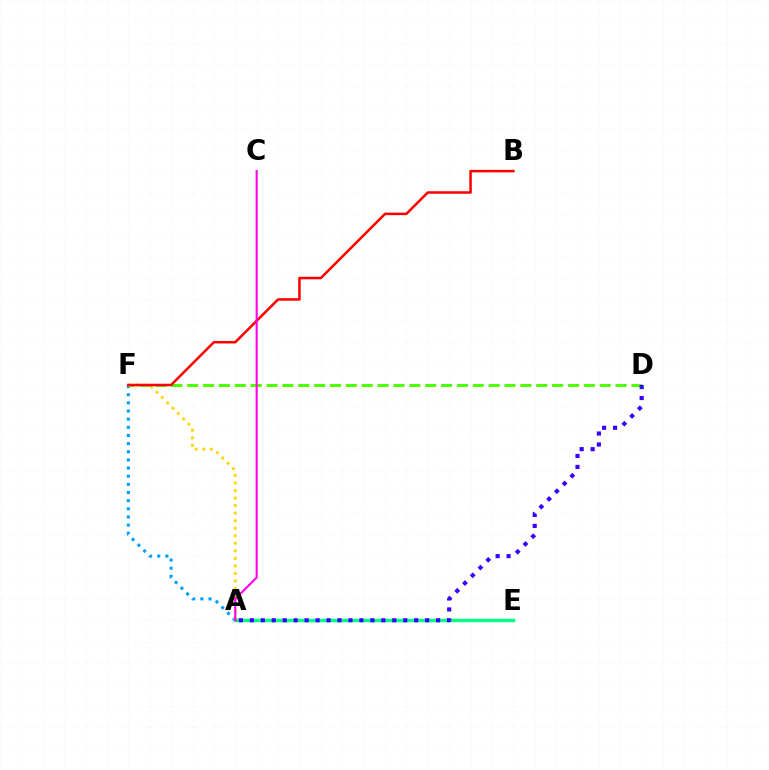{('A', 'F'): [{'color': '#009eff', 'line_style': 'dotted', 'thickness': 2.21}, {'color': '#ffd500', 'line_style': 'dotted', 'thickness': 2.05}], ('A', 'E'): [{'color': '#00ff86', 'line_style': 'solid', 'thickness': 2.46}], ('D', 'F'): [{'color': '#4fff00', 'line_style': 'dashed', 'thickness': 2.16}], ('A', 'D'): [{'color': '#3700ff', 'line_style': 'dotted', 'thickness': 2.98}], ('B', 'F'): [{'color': '#ff0000', 'line_style': 'solid', 'thickness': 1.82}], ('A', 'C'): [{'color': '#ff00ed', 'line_style': 'solid', 'thickness': 1.53}]}